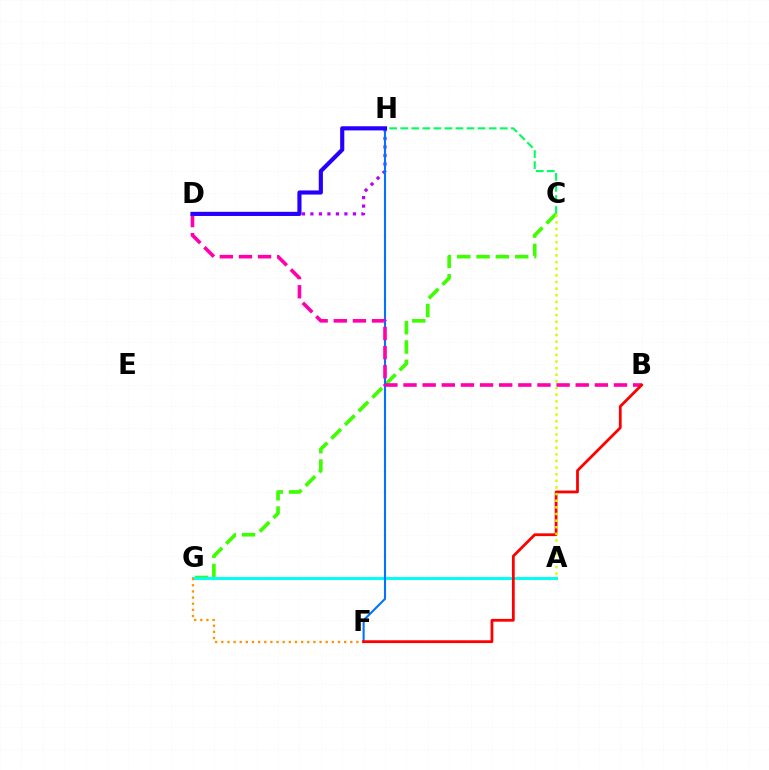{('D', 'H'): [{'color': '#b900ff', 'line_style': 'dotted', 'thickness': 2.31}, {'color': '#2500ff', 'line_style': 'solid', 'thickness': 2.98}], ('C', 'G'): [{'color': '#3dff00', 'line_style': 'dashed', 'thickness': 2.62}], ('A', 'G'): [{'color': '#00fff6', 'line_style': 'solid', 'thickness': 2.14}], ('F', 'H'): [{'color': '#0074ff', 'line_style': 'solid', 'thickness': 1.51}], ('F', 'G'): [{'color': '#ff9400', 'line_style': 'dotted', 'thickness': 1.67}], ('B', 'D'): [{'color': '#ff00ac', 'line_style': 'dashed', 'thickness': 2.6}], ('C', 'H'): [{'color': '#00ff5c', 'line_style': 'dashed', 'thickness': 1.5}], ('B', 'F'): [{'color': '#ff0000', 'line_style': 'solid', 'thickness': 2.0}], ('A', 'C'): [{'color': '#d1ff00', 'line_style': 'dotted', 'thickness': 1.8}]}